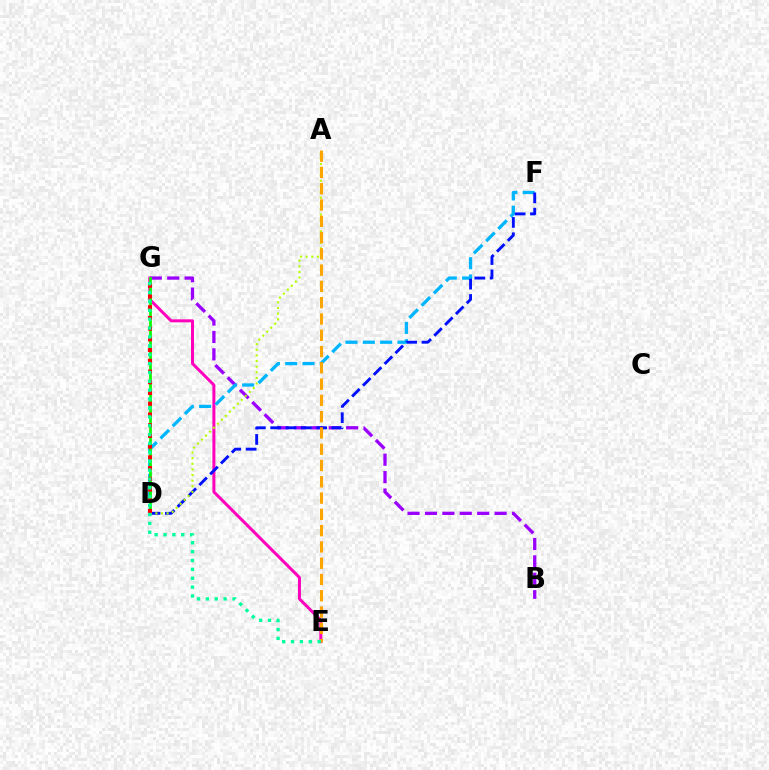{('B', 'G'): [{'color': '#9b00ff', 'line_style': 'dashed', 'thickness': 2.37}], ('E', 'G'): [{'color': '#ff00bd', 'line_style': 'solid', 'thickness': 2.16}, {'color': '#00ff9d', 'line_style': 'dotted', 'thickness': 2.41}], ('D', 'F'): [{'color': '#00b5ff', 'line_style': 'dashed', 'thickness': 2.35}, {'color': '#0010ff', 'line_style': 'dashed', 'thickness': 2.08}], ('D', 'G'): [{'color': '#08ff00', 'line_style': 'solid', 'thickness': 1.98}, {'color': '#ff0000', 'line_style': 'dotted', 'thickness': 2.91}], ('A', 'D'): [{'color': '#b3ff00', 'line_style': 'dotted', 'thickness': 1.53}], ('A', 'E'): [{'color': '#ffa500', 'line_style': 'dashed', 'thickness': 2.21}]}